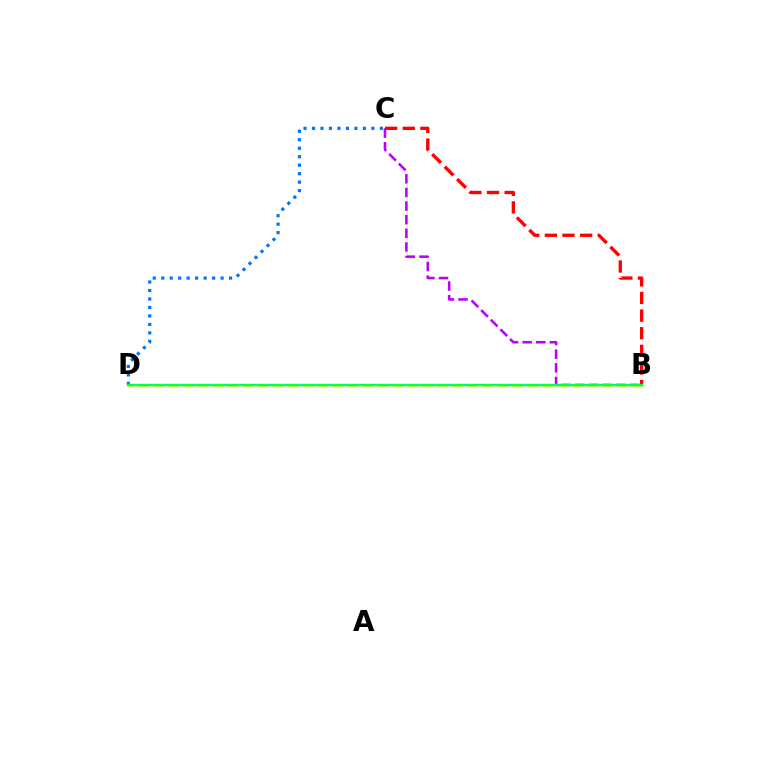{('C', 'D'): [{'color': '#0074ff', 'line_style': 'dotted', 'thickness': 2.3}], ('B', 'C'): [{'color': '#b900ff', 'line_style': 'dashed', 'thickness': 1.85}, {'color': '#ff0000', 'line_style': 'dashed', 'thickness': 2.39}], ('B', 'D'): [{'color': '#d1ff00', 'line_style': 'dashed', 'thickness': 2.03}, {'color': '#00ff5c', 'line_style': 'solid', 'thickness': 1.73}]}